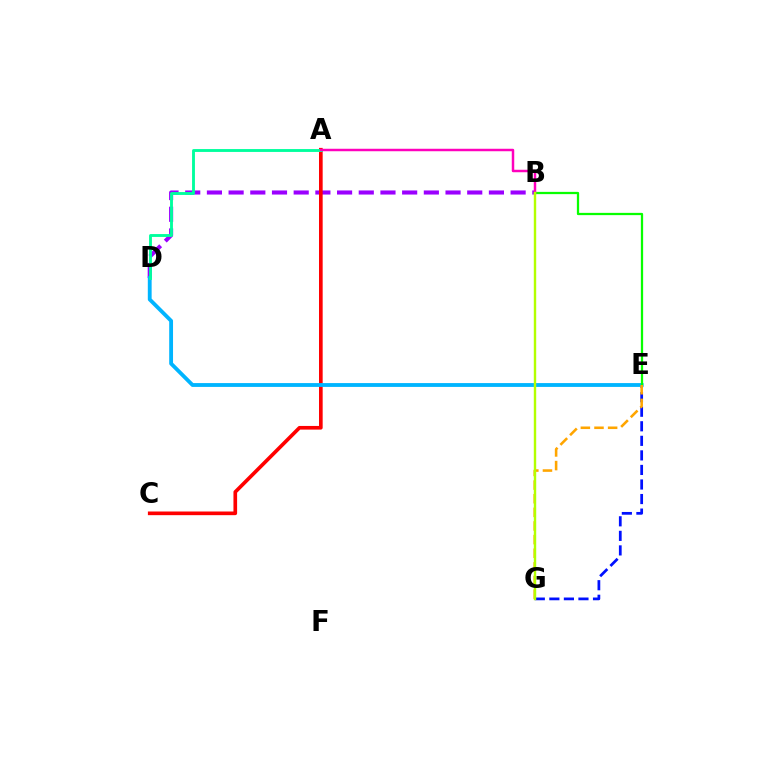{('B', 'D'): [{'color': '#9b00ff', 'line_style': 'dashed', 'thickness': 2.95}], ('E', 'G'): [{'color': '#0010ff', 'line_style': 'dashed', 'thickness': 1.98}, {'color': '#ffa500', 'line_style': 'dashed', 'thickness': 1.85}], ('A', 'C'): [{'color': '#ff0000', 'line_style': 'solid', 'thickness': 2.64}], ('D', 'E'): [{'color': '#00b5ff', 'line_style': 'solid', 'thickness': 2.76}], ('B', 'E'): [{'color': '#08ff00', 'line_style': 'solid', 'thickness': 1.63}], ('A', 'D'): [{'color': '#00ff9d', 'line_style': 'solid', 'thickness': 2.06}], ('A', 'B'): [{'color': '#ff00bd', 'line_style': 'solid', 'thickness': 1.78}], ('B', 'G'): [{'color': '#b3ff00', 'line_style': 'solid', 'thickness': 1.74}]}